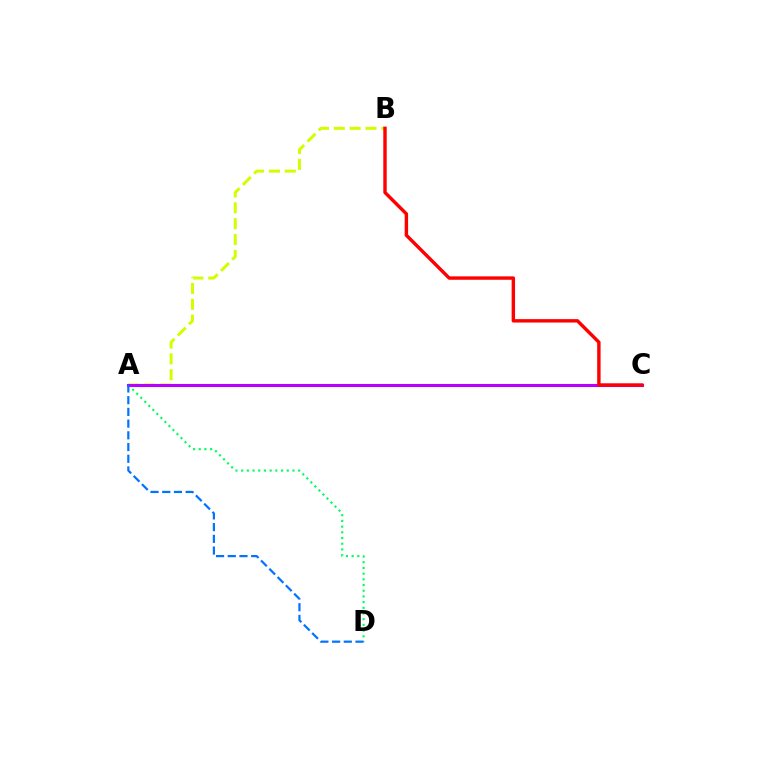{('A', 'B'): [{'color': '#d1ff00', 'line_style': 'dashed', 'thickness': 2.15}], ('A', 'D'): [{'color': '#00ff5c', 'line_style': 'dotted', 'thickness': 1.55}, {'color': '#0074ff', 'line_style': 'dashed', 'thickness': 1.59}], ('A', 'C'): [{'color': '#b900ff', 'line_style': 'solid', 'thickness': 2.22}], ('B', 'C'): [{'color': '#ff0000', 'line_style': 'solid', 'thickness': 2.45}]}